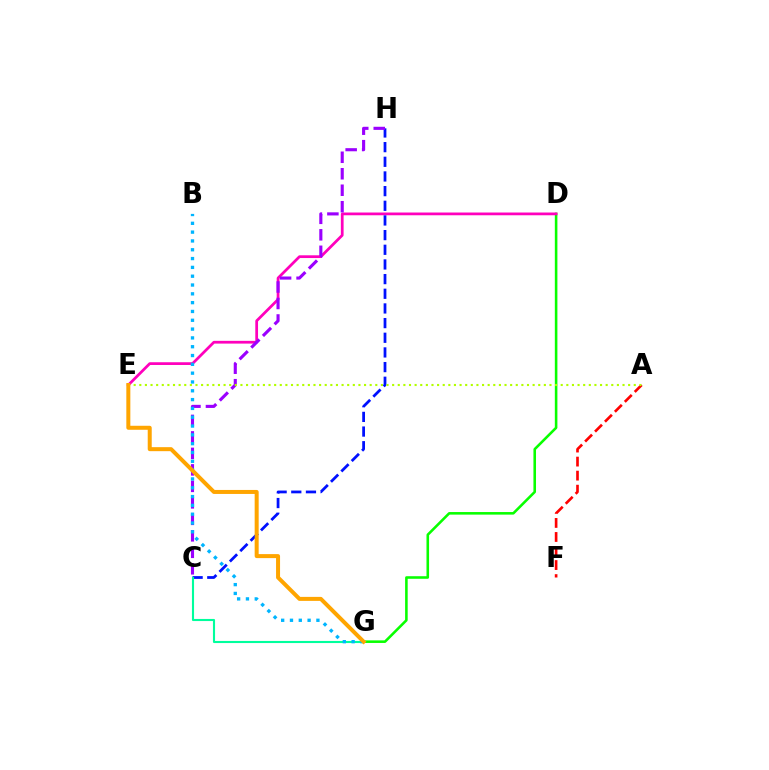{('D', 'G'): [{'color': '#08ff00', 'line_style': 'solid', 'thickness': 1.85}], ('D', 'E'): [{'color': '#ff00bd', 'line_style': 'solid', 'thickness': 1.98}], ('A', 'F'): [{'color': '#ff0000', 'line_style': 'dashed', 'thickness': 1.91}], ('C', 'H'): [{'color': '#0010ff', 'line_style': 'dashed', 'thickness': 1.99}, {'color': '#9b00ff', 'line_style': 'dashed', 'thickness': 2.24}], ('C', 'G'): [{'color': '#00ff9d', 'line_style': 'solid', 'thickness': 1.52}], ('B', 'G'): [{'color': '#00b5ff', 'line_style': 'dotted', 'thickness': 2.39}], ('A', 'E'): [{'color': '#b3ff00', 'line_style': 'dotted', 'thickness': 1.53}], ('E', 'G'): [{'color': '#ffa500', 'line_style': 'solid', 'thickness': 2.88}]}